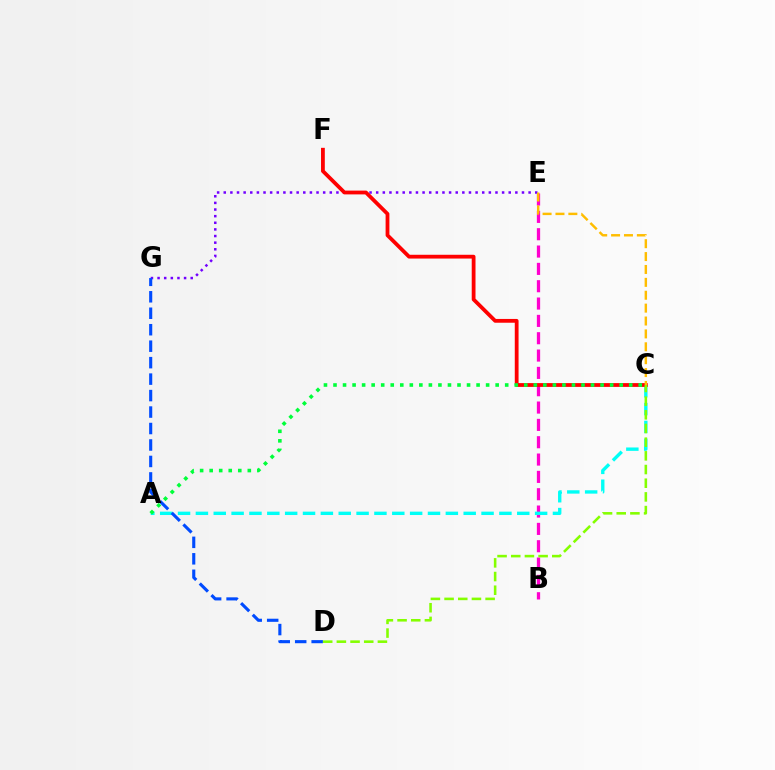{('B', 'E'): [{'color': '#ff00cf', 'line_style': 'dashed', 'thickness': 2.35}], ('E', 'G'): [{'color': '#7200ff', 'line_style': 'dotted', 'thickness': 1.8}], ('A', 'C'): [{'color': '#00fff6', 'line_style': 'dashed', 'thickness': 2.43}, {'color': '#00ff39', 'line_style': 'dotted', 'thickness': 2.59}], ('C', 'F'): [{'color': '#ff0000', 'line_style': 'solid', 'thickness': 2.73}], ('D', 'G'): [{'color': '#004bff', 'line_style': 'dashed', 'thickness': 2.24}], ('C', 'D'): [{'color': '#84ff00', 'line_style': 'dashed', 'thickness': 1.86}], ('C', 'E'): [{'color': '#ffbd00', 'line_style': 'dashed', 'thickness': 1.75}]}